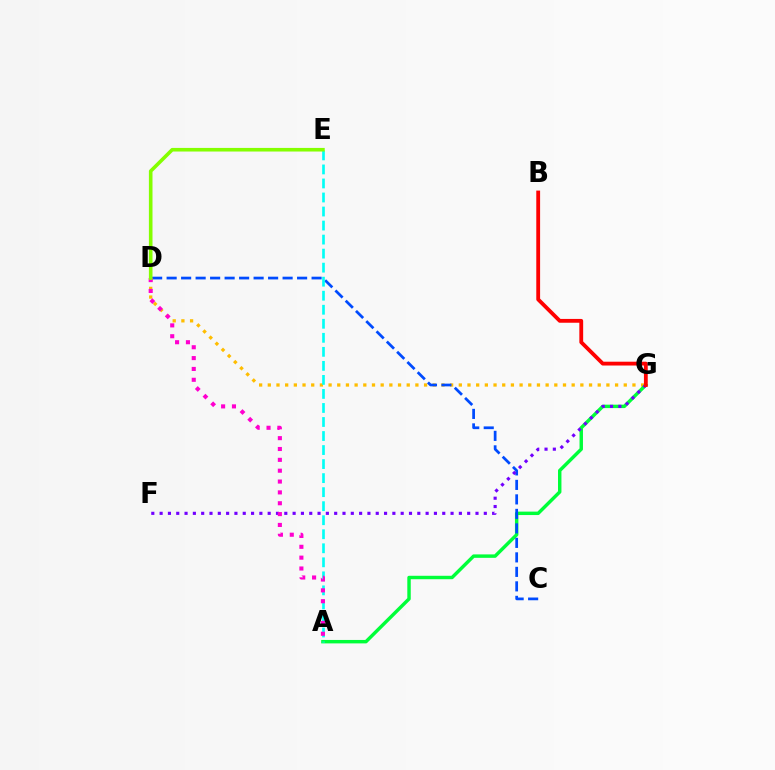{('D', 'G'): [{'color': '#ffbd00', 'line_style': 'dotted', 'thickness': 2.36}], ('A', 'G'): [{'color': '#00ff39', 'line_style': 'solid', 'thickness': 2.47}], ('C', 'D'): [{'color': '#004bff', 'line_style': 'dashed', 'thickness': 1.97}], ('F', 'G'): [{'color': '#7200ff', 'line_style': 'dotted', 'thickness': 2.26}], ('A', 'E'): [{'color': '#00fff6', 'line_style': 'dashed', 'thickness': 1.91}], ('A', 'D'): [{'color': '#ff00cf', 'line_style': 'dotted', 'thickness': 2.95}], ('B', 'G'): [{'color': '#ff0000', 'line_style': 'solid', 'thickness': 2.75}], ('D', 'E'): [{'color': '#84ff00', 'line_style': 'solid', 'thickness': 2.59}]}